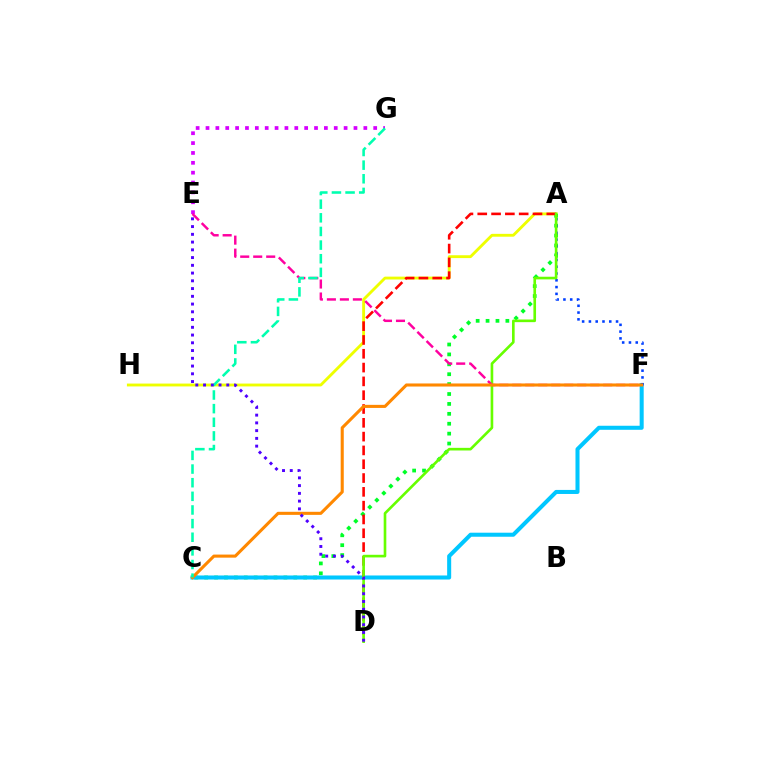{('A', 'H'): [{'color': '#eeff00', 'line_style': 'solid', 'thickness': 2.06}], ('A', 'C'): [{'color': '#00ff27', 'line_style': 'dotted', 'thickness': 2.69}], ('C', 'F'): [{'color': '#00c7ff', 'line_style': 'solid', 'thickness': 2.91}, {'color': '#ff8800', 'line_style': 'solid', 'thickness': 2.21}], ('A', 'F'): [{'color': '#003fff', 'line_style': 'dotted', 'thickness': 1.84}], ('A', 'D'): [{'color': '#ff0000', 'line_style': 'dashed', 'thickness': 1.88}, {'color': '#66ff00', 'line_style': 'solid', 'thickness': 1.9}], ('E', 'G'): [{'color': '#d600ff', 'line_style': 'dotted', 'thickness': 2.68}], ('E', 'F'): [{'color': '#ff00a0', 'line_style': 'dashed', 'thickness': 1.76}], ('C', 'G'): [{'color': '#00ffaf', 'line_style': 'dashed', 'thickness': 1.85}], ('D', 'E'): [{'color': '#4f00ff', 'line_style': 'dotted', 'thickness': 2.11}]}